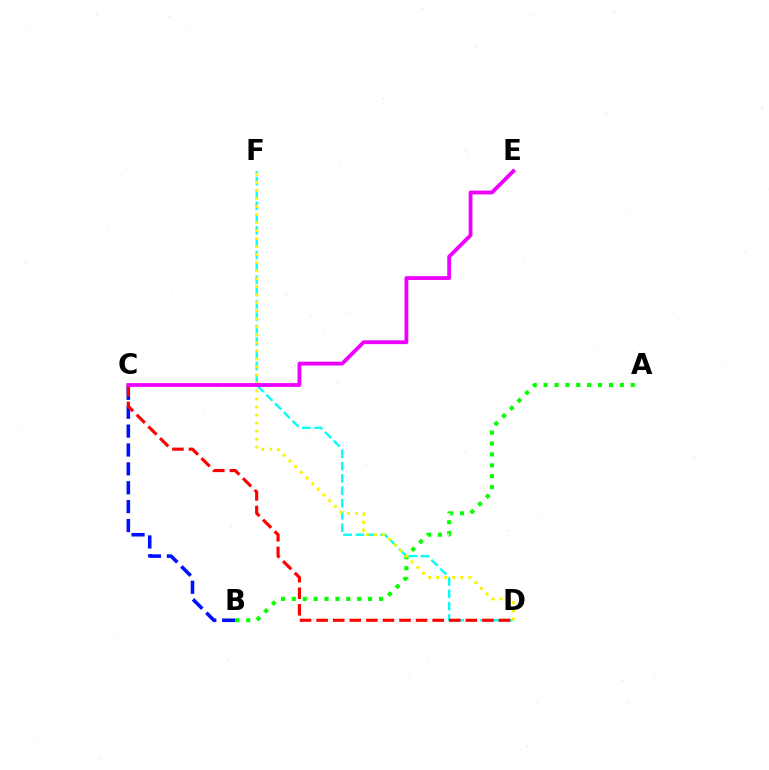{('D', 'F'): [{'color': '#00fff6', 'line_style': 'dashed', 'thickness': 1.68}, {'color': '#fcf500', 'line_style': 'dotted', 'thickness': 2.18}], ('A', 'B'): [{'color': '#08ff00', 'line_style': 'dotted', 'thickness': 2.96}], ('B', 'C'): [{'color': '#0010ff', 'line_style': 'dashed', 'thickness': 2.57}], ('C', 'D'): [{'color': '#ff0000', 'line_style': 'dashed', 'thickness': 2.25}], ('C', 'E'): [{'color': '#ee00ff', 'line_style': 'solid', 'thickness': 2.75}]}